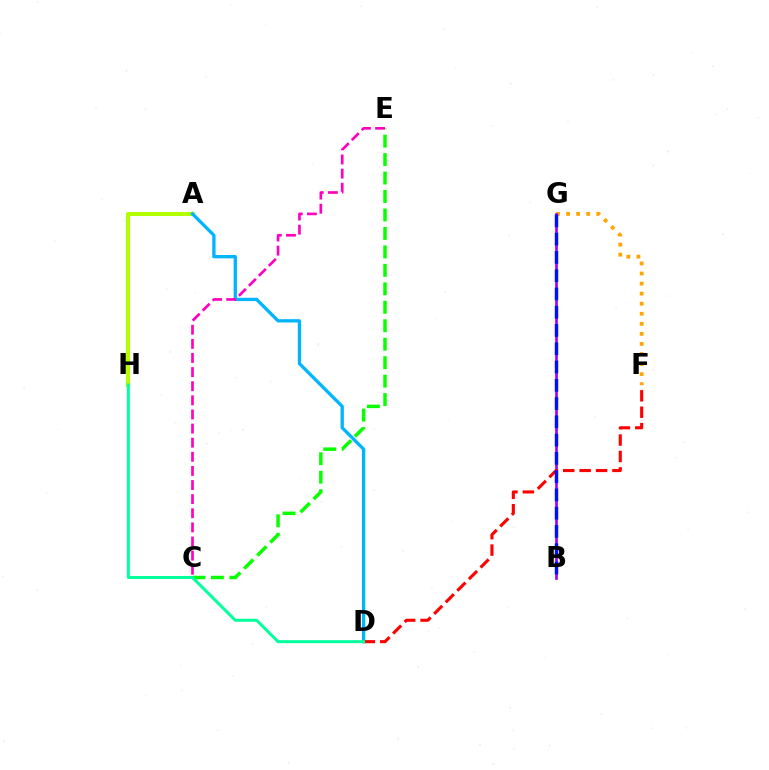{('A', 'H'): [{'color': '#b3ff00', 'line_style': 'solid', 'thickness': 2.92}], ('F', 'G'): [{'color': '#ffa500', 'line_style': 'dotted', 'thickness': 2.73}], ('A', 'D'): [{'color': '#00b5ff', 'line_style': 'solid', 'thickness': 2.38}], ('C', 'E'): [{'color': '#08ff00', 'line_style': 'dashed', 'thickness': 2.51}, {'color': '#ff00bd', 'line_style': 'dashed', 'thickness': 1.92}], ('B', 'G'): [{'color': '#9b00ff', 'line_style': 'solid', 'thickness': 1.92}, {'color': '#0010ff', 'line_style': 'dashed', 'thickness': 2.48}], ('D', 'F'): [{'color': '#ff0000', 'line_style': 'dashed', 'thickness': 2.23}], ('D', 'H'): [{'color': '#00ff9d', 'line_style': 'solid', 'thickness': 2.15}]}